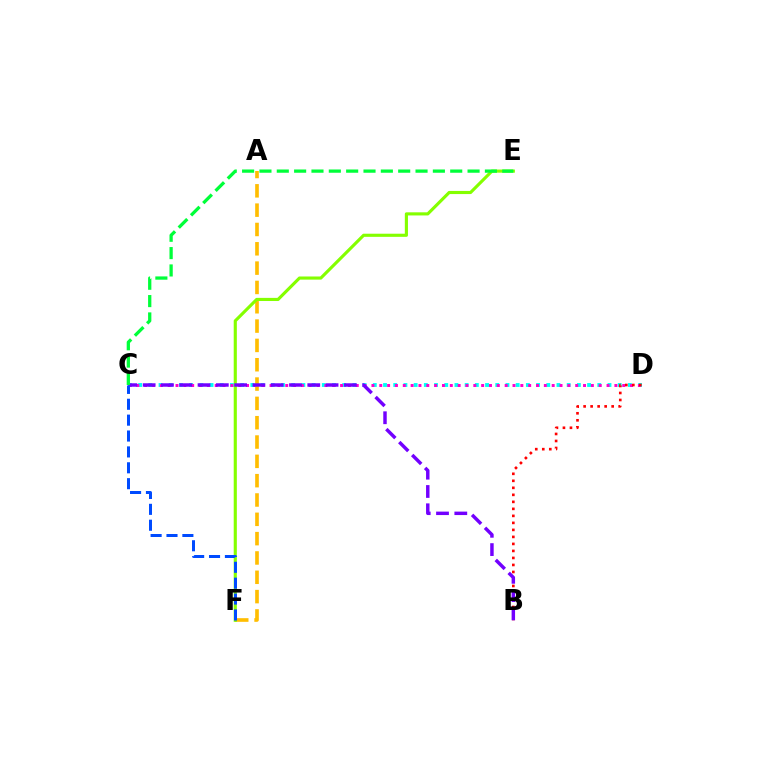{('C', 'D'): [{'color': '#00fff6', 'line_style': 'dotted', 'thickness': 2.77}, {'color': '#ff00cf', 'line_style': 'dotted', 'thickness': 2.13}], ('B', 'D'): [{'color': '#ff0000', 'line_style': 'dotted', 'thickness': 1.9}], ('A', 'F'): [{'color': '#ffbd00', 'line_style': 'dashed', 'thickness': 2.63}], ('E', 'F'): [{'color': '#84ff00', 'line_style': 'solid', 'thickness': 2.26}], ('B', 'C'): [{'color': '#7200ff', 'line_style': 'dashed', 'thickness': 2.48}], ('C', 'E'): [{'color': '#00ff39', 'line_style': 'dashed', 'thickness': 2.36}], ('C', 'F'): [{'color': '#004bff', 'line_style': 'dashed', 'thickness': 2.16}]}